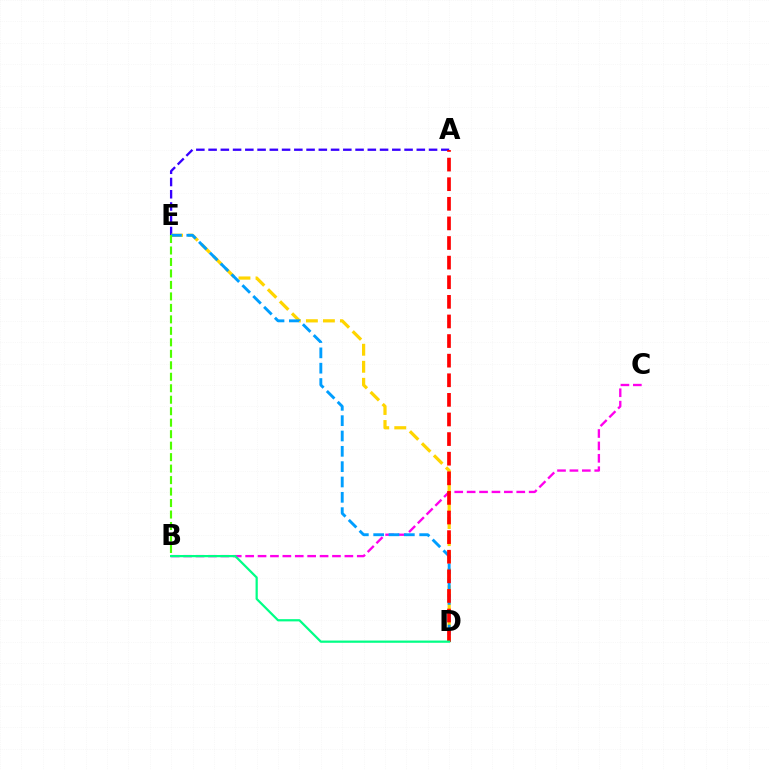{('A', 'E'): [{'color': '#3700ff', 'line_style': 'dashed', 'thickness': 1.66}], ('B', 'C'): [{'color': '#ff00ed', 'line_style': 'dashed', 'thickness': 1.69}], ('D', 'E'): [{'color': '#ffd500', 'line_style': 'dashed', 'thickness': 2.31}, {'color': '#009eff', 'line_style': 'dashed', 'thickness': 2.08}], ('A', 'D'): [{'color': '#ff0000', 'line_style': 'dashed', 'thickness': 2.66}], ('B', 'E'): [{'color': '#4fff00', 'line_style': 'dashed', 'thickness': 1.56}], ('B', 'D'): [{'color': '#00ff86', 'line_style': 'solid', 'thickness': 1.6}]}